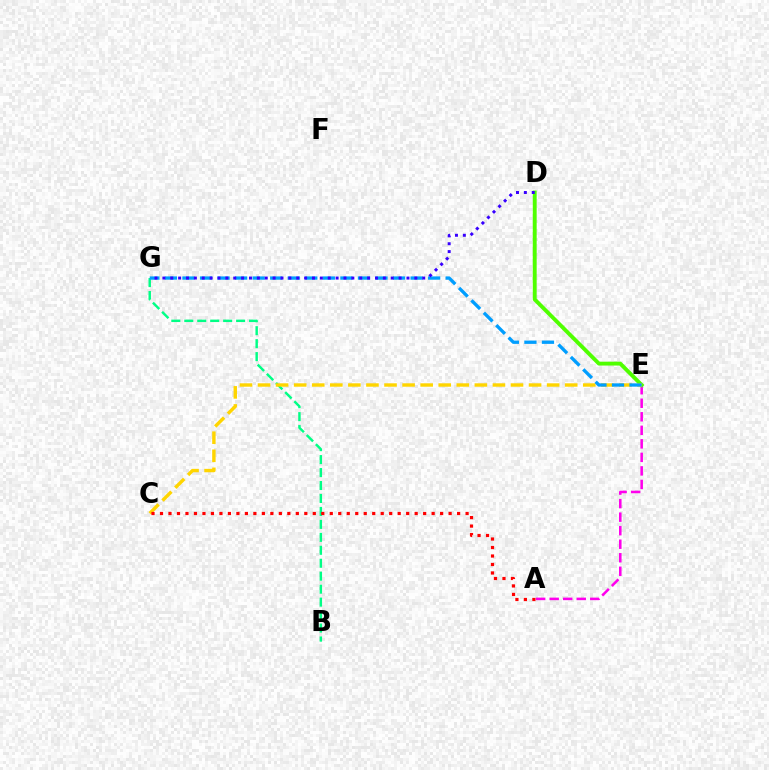{('B', 'G'): [{'color': '#00ff86', 'line_style': 'dashed', 'thickness': 1.76}], ('A', 'E'): [{'color': '#ff00ed', 'line_style': 'dashed', 'thickness': 1.84}], ('D', 'E'): [{'color': '#4fff00', 'line_style': 'solid', 'thickness': 2.79}], ('C', 'E'): [{'color': '#ffd500', 'line_style': 'dashed', 'thickness': 2.45}], ('A', 'C'): [{'color': '#ff0000', 'line_style': 'dotted', 'thickness': 2.31}], ('E', 'G'): [{'color': '#009eff', 'line_style': 'dashed', 'thickness': 2.38}], ('D', 'G'): [{'color': '#3700ff', 'line_style': 'dotted', 'thickness': 2.14}]}